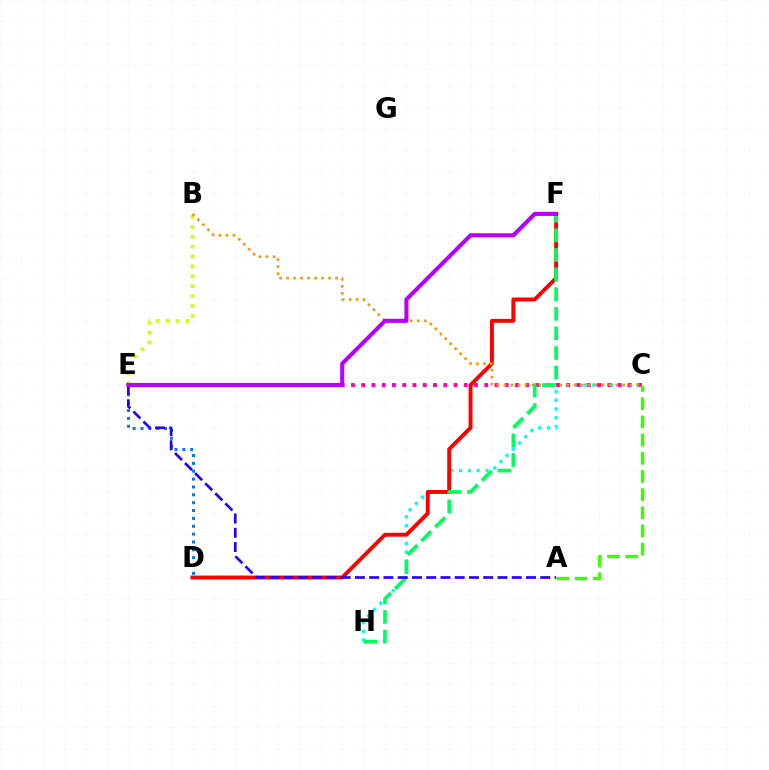{('C', 'H'): [{'color': '#00fff6', 'line_style': 'dotted', 'thickness': 2.39}], ('C', 'E'): [{'color': '#ff00ac', 'line_style': 'dotted', 'thickness': 2.79}], ('D', 'F'): [{'color': '#ff0000', 'line_style': 'solid', 'thickness': 2.81}], ('A', 'C'): [{'color': '#3dff00', 'line_style': 'dashed', 'thickness': 2.47}], ('D', 'E'): [{'color': '#0074ff', 'line_style': 'dotted', 'thickness': 2.13}], ('B', 'E'): [{'color': '#d1ff00', 'line_style': 'dotted', 'thickness': 2.69}], ('B', 'C'): [{'color': '#ff9400', 'line_style': 'dotted', 'thickness': 1.9}], ('F', 'H'): [{'color': '#00ff5c', 'line_style': 'dashed', 'thickness': 2.66}], ('A', 'E'): [{'color': '#2500ff', 'line_style': 'dashed', 'thickness': 1.94}], ('E', 'F'): [{'color': '#b900ff', 'line_style': 'solid', 'thickness': 2.94}]}